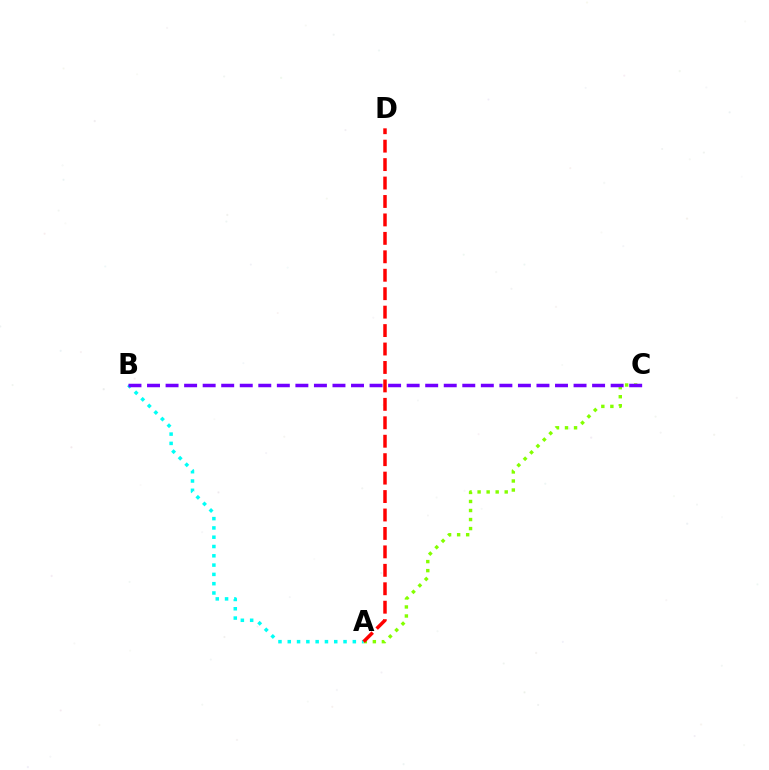{('A', 'C'): [{'color': '#84ff00', 'line_style': 'dotted', 'thickness': 2.46}], ('A', 'B'): [{'color': '#00fff6', 'line_style': 'dotted', 'thickness': 2.53}], ('B', 'C'): [{'color': '#7200ff', 'line_style': 'dashed', 'thickness': 2.52}], ('A', 'D'): [{'color': '#ff0000', 'line_style': 'dashed', 'thickness': 2.51}]}